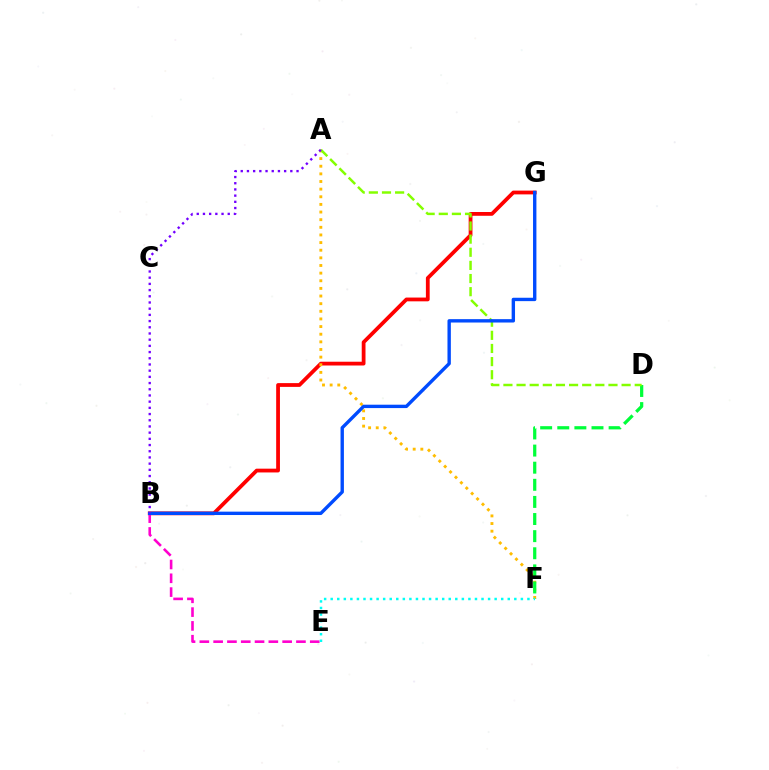{('B', 'G'): [{'color': '#ff0000', 'line_style': 'solid', 'thickness': 2.72}, {'color': '#004bff', 'line_style': 'solid', 'thickness': 2.43}], ('B', 'E'): [{'color': '#ff00cf', 'line_style': 'dashed', 'thickness': 1.87}], ('A', 'F'): [{'color': '#ffbd00', 'line_style': 'dotted', 'thickness': 2.07}], ('D', 'F'): [{'color': '#00ff39', 'line_style': 'dashed', 'thickness': 2.32}], ('A', 'D'): [{'color': '#84ff00', 'line_style': 'dashed', 'thickness': 1.78}], ('A', 'B'): [{'color': '#7200ff', 'line_style': 'dotted', 'thickness': 1.68}], ('E', 'F'): [{'color': '#00fff6', 'line_style': 'dotted', 'thickness': 1.78}]}